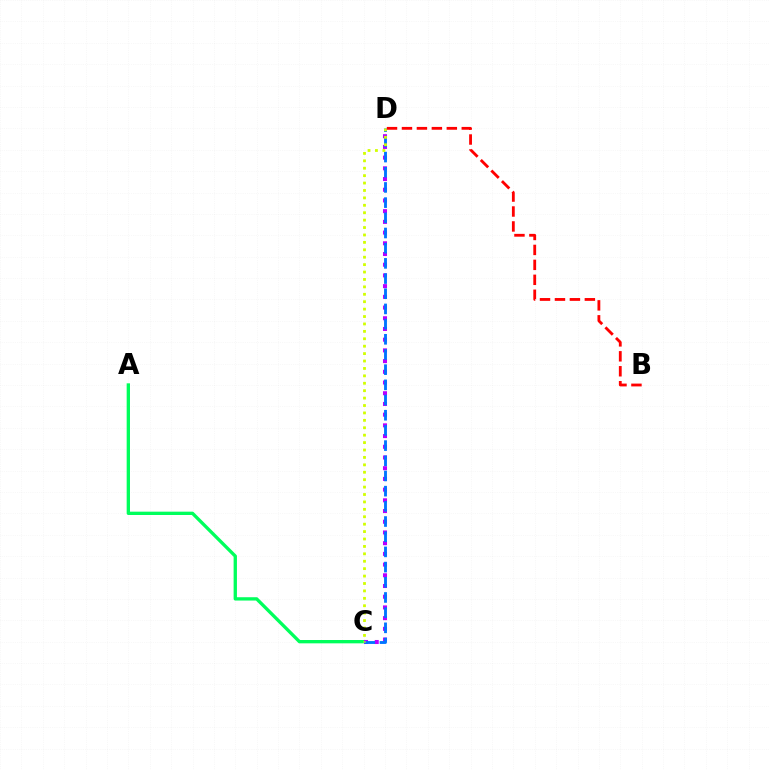{('A', 'C'): [{'color': '#00ff5c', 'line_style': 'solid', 'thickness': 2.4}], ('C', 'D'): [{'color': '#b900ff', 'line_style': 'dotted', 'thickness': 2.91}, {'color': '#0074ff', 'line_style': 'dashed', 'thickness': 2.06}, {'color': '#d1ff00', 'line_style': 'dotted', 'thickness': 2.01}], ('B', 'D'): [{'color': '#ff0000', 'line_style': 'dashed', 'thickness': 2.03}]}